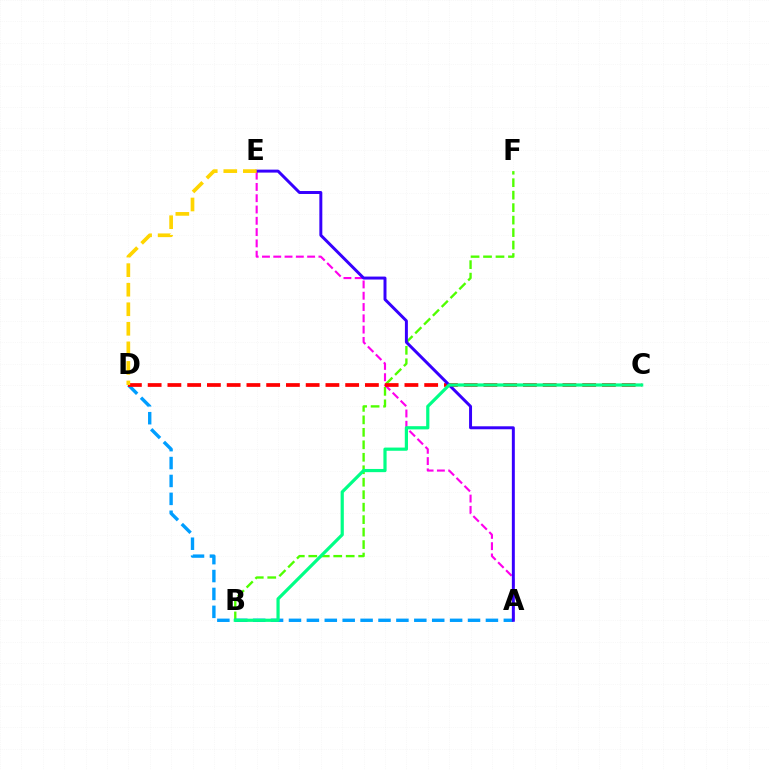{('B', 'F'): [{'color': '#4fff00', 'line_style': 'dashed', 'thickness': 1.69}], ('A', 'E'): [{'color': '#ff00ed', 'line_style': 'dashed', 'thickness': 1.53}, {'color': '#3700ff', 'line_style': 'solid', 'thickness': 2.13}], ('A', 'D'): [{'color': '#009eff', 'line_style': 'dashed', 'thickness': 2.43}], ('C', 'D'): [{'color': '#ff0000', 'line_style': 'dashed', 'thickness': 2.68}], ('D', 'E'): [{'color': '#ffd500', 'line_style': 'dashed', 'thickness': 2.66}], ('B', 'C'): [{'color': '#00ff86', 'line_style': 'solid', 'thickness': 2.3}]}